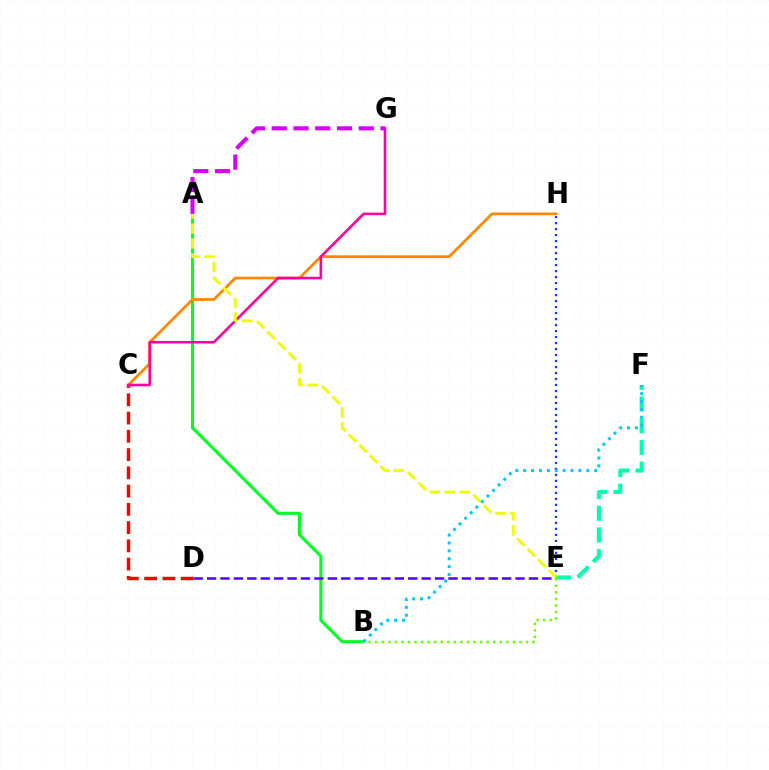{('A', 'B'): [{'color': '#00ff27', 'line_style': 'solid', 'thickness': 2.2}], ('C', 'D'): [{'color': '#ff0000', 'line_style': 'dashed', 'thickness': 2.48}], ('C', 'H'): [{'color': '#ff8800', 'line_style': 'solid', 'thickness': 1.99}], ('E', 'H'): [{'color': '#003fff', 'line_style': 'dotted', 'thickness': 1.63}], ('C', 'G'): [{'color': '#ff00a0', 'line_style': 'solid', 'thickness': 1.86}], ('D', 'E'): [{'color': '#4f00ff', 'line_style': 'dashed', 'thickness': 1.82}], ('A', 'G'): [{'color': '#d600ff', 'line_style': 'dashed', 'thickness': 2.95}], ('E', 'F'): [{'color': '#00ffaf', 'line_style': 'dashed', 'thickness': 2.95}], ('A', 'E'): [{'color': '#eeff00', 'line_style': 'dashed', 'thickness': 2.03}], ('B', 'E'): [{'color': '#66ff00', 'line_style': 'dotted', 'thickness': 1.78}], ('B', 'F'): [{'color': '#00c7ff', 'line_style': 'dotted', 'thickness': 2.14}]}